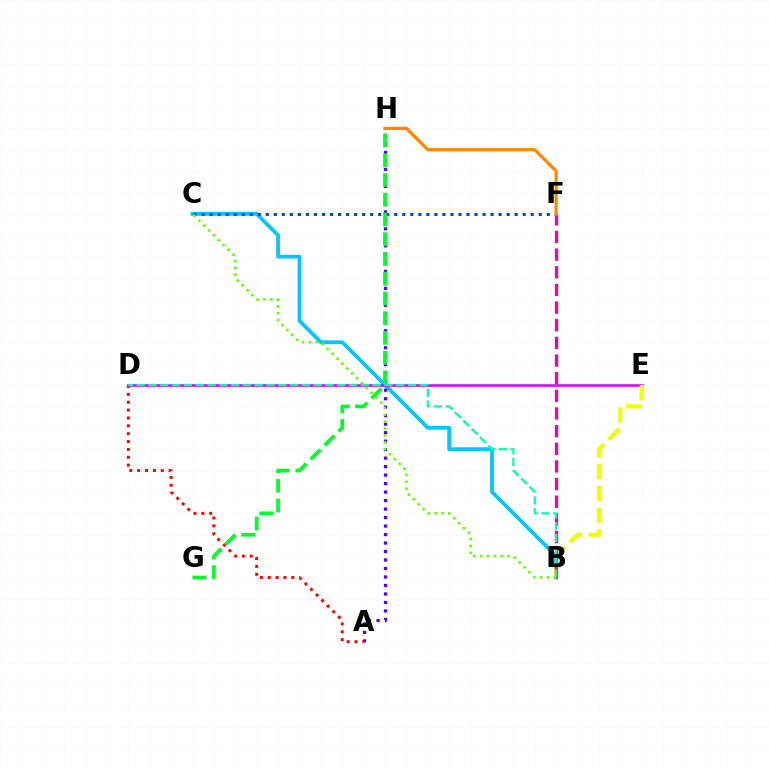{('B', 'C'): [{'color': '#00c7ff', 'line_style': 'solid', 'thickness': 2.7}, {'color': '#66ff00', 'line_style': 'dotted', 'thickness': 1.87}], ('A', 'D'): [{'color': '#ff0000', 'line_style': 'dotted', 'thickness': 2.14}], ('D', 'E'): [{'color': '#d600ff', 'line_style': 'solid', 'thickness': 1.84}], ('A', 'H'): [{'color': '#4f00ff', 'line_style': 'dotted', 'thickness': 2.31}], ('C', 'F'): [{'color': '#003fff', 'line_style': 'dotted', 'thickness': 2.18}], ('B', 'E'): [{'color': '#eeff00', 'line_style': 'dashed', 'thickness': 2.97}], ('G', 'H'): [{'color': '#00ff27', 'line_style': 'dashed', 'thickness': 2.68}], ('B', 'F'): [{'color': '#ff00a0', 'line_style': 'dashed', 'thickness': 2.4}], ('B', 'D'): [{'color': '#00ffaf', 'line_style': 'dashed', 'thickness': 1.6}], ('F', 'H'): [{'color': '#ff8800', 'line_style': 'solid', 'thickness': 2.34}]}